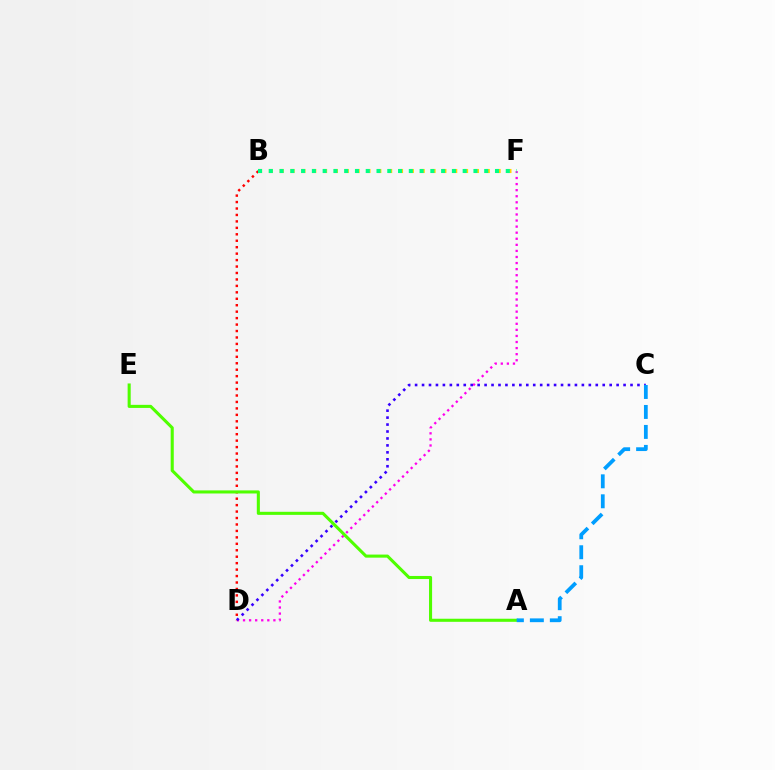{('D', 'F'): [{'color': '#ff00ed', 'line_style': 'dotted', 'thickness': 1.65}], ('B', 'F'): [{'color': '#ffd500', 'line_style': 'dotted', 'thickness': 2.95}, {'color': '#00ff86', 'line_style': 'dotted', 'thickness': 2.93}], ('B', 'D'): [{'color': '#ff0000', 'line_style': 'dotted', 'thickness': 1.75}], ('C', 'D'): [{'color': '#3700ff', 'line_style': 'dotted', 'thickness': 1.89}], ('A', 'E'): [{'color': '#4fff00', 'line_style': 'solid', 'thickness': 2.21}], ('A', 'C'): [{'color': '#009eff', 'line_style': 'dashed', 'thickness': 2.71}]}